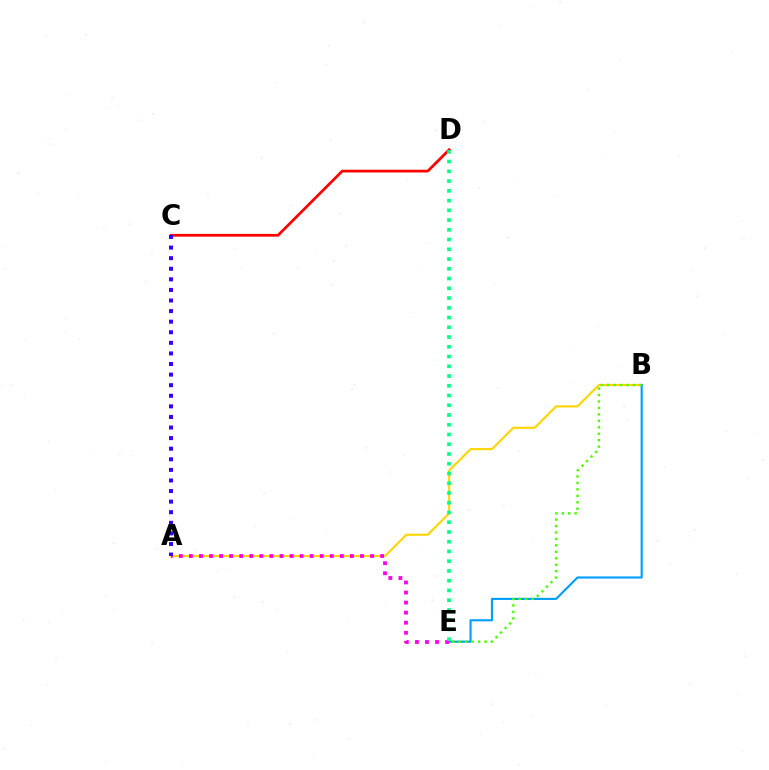{('C', 'D'): [{'color': '#ff0000', 'line_style': 'solid', 'thickness': 1.97}], ('A', 'B'): [{'color': '#ffd500', 'line_style': 'solid', 'thickness': 1.53}], ('B', 'E'): [{'color': '#009eff', 'line_style': 'solid', 'thickness': 1.53}, {'color': '#4fff00', 'line_style': 'dotted', 'thickness': 1.75}], ('A', 'E'): [{'color': '#ff00ed', 'line_style': 'dotted', 'thickness': 2.73}], ('D', 'E'): [{'color': '#00ff86', 'line_style': 'dotted', 'thickness': 2.65}], ('A', 'C'): [{'color': '#3700ff', 'line_style': 'dotted', 'thickness': 2.88}]}